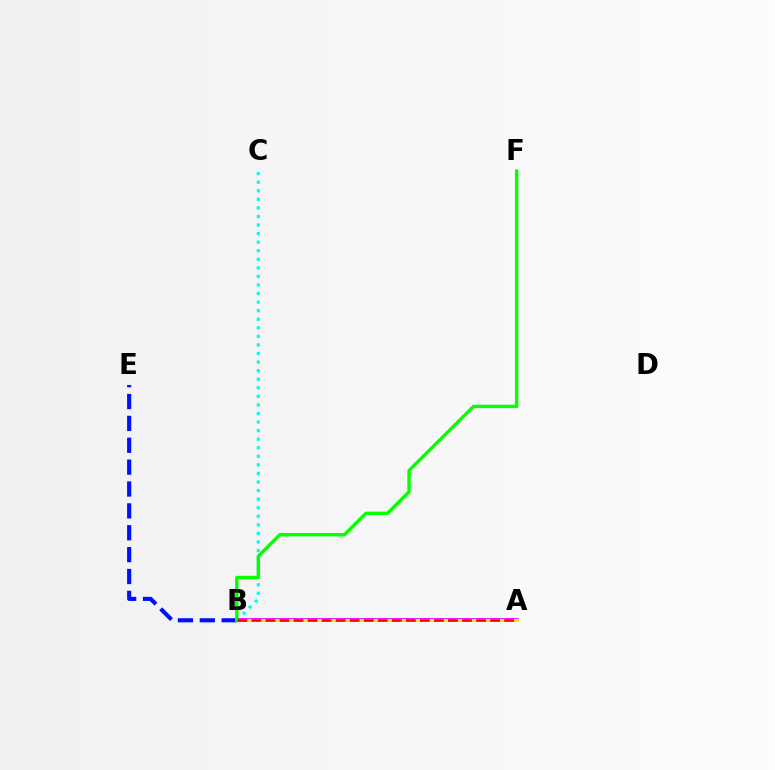{('B', 'C'): [{'color': '#00fff6', 'line_style': 'dotted', 'thickness': 2.33}], ('A', 'B'): [{'color': '#ee00ff', 'line_style': 'solid', 'thickness': 2.71}, {'color': '#fcf500', 'line_style': 'solid', 'thickness': 2.11}, {'color': '#ff0000', 'line_style': 'dashed', 'thickness': 1.91}], ('B', 'E'): [{'color': '#0010ff', 'line_style': 'dashed', 'thickness': 2.97}], ('B', 'F'): [{'color': '#08ff00', 'line_style': 'solid', 'thickness': 2.44}]}